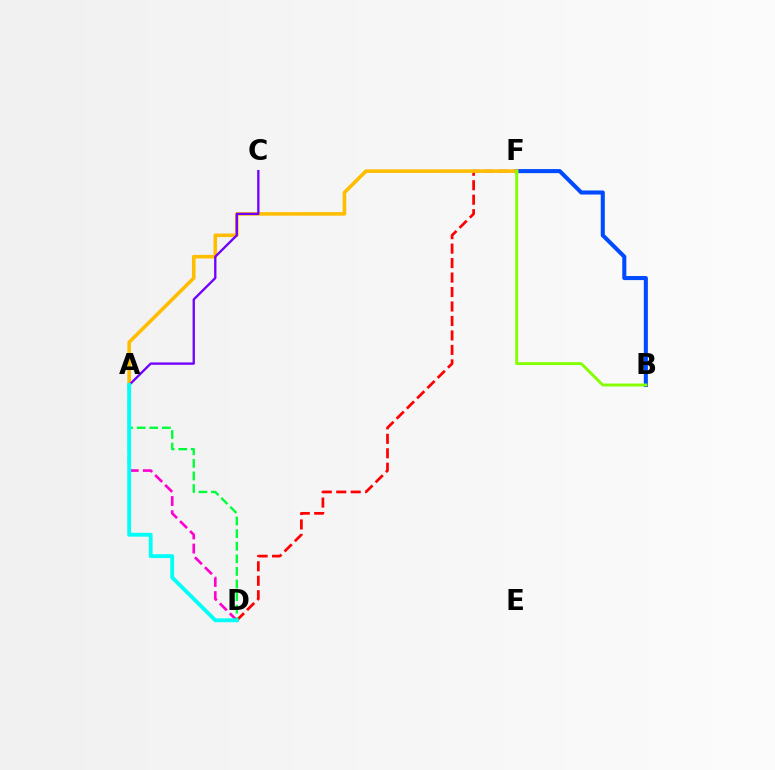{('B', 'F'): [{'color': '#004bff', 'line_style': 'solid', 'thickness': 2.93}, {'color': '#84ff00', 'line_style': 'solid', 'thickness': 2.09}], ('A', 'D'): [{'color': '#ff00cf', 'line_style': 'dashed', 'thickness': 1.92}, {'color': '#00ff39', 'line_style': 'dashed', 'thickness': 1.71}, {'color': '#00fff6', 'line_style': 'solid', 'thickness': 2.77}], ('D', 'F'): [{'color': '#ff0000', 'line_style': 'dashed', 'thickness': 1.97}], ('A', 'F'): [{'color': '#ffbd00', 'line_style': 'solid', 'thickness': 2.58}], ('A', 'C'): [{'color': '#7200ff', 'line_style': 'solid', 'thickness': 1.68}]}